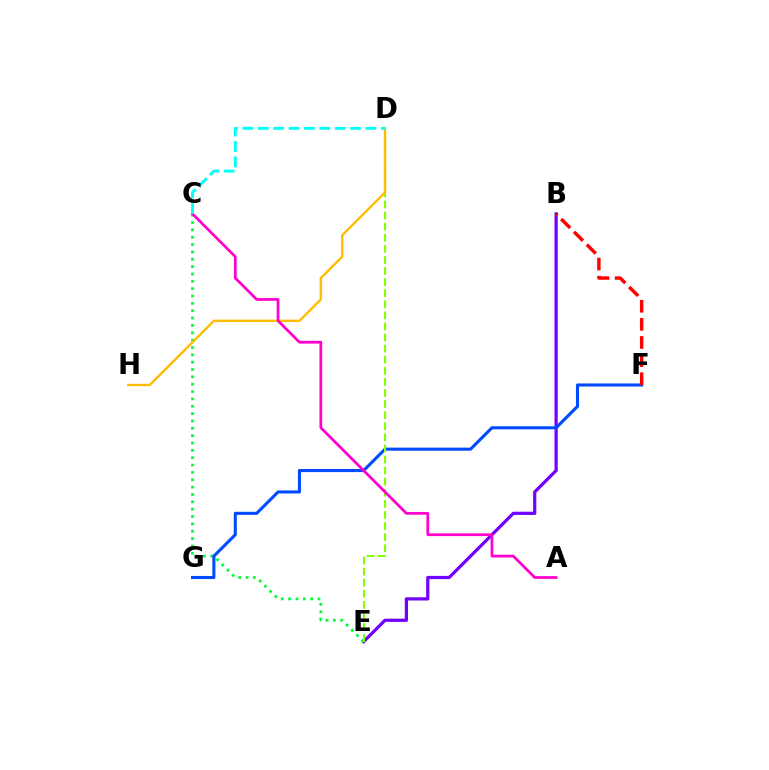{('B', 'E'): [{'color': '#7200ff', 'line_style': 'solid', 'thickness': 2.32}], ('C', 'E'): [{'color': '#00ff39', 'line_style': 'dotted', 'thickness': 2.0}], ('F', 'G'): [{'color': '#004bff', 'line_style': 'solid', 'thickness': 2.21}], ('D', 'E'): [{'color': '#84ff00', 'line_style': 'dashed', 'thickness': 1.51}], ('D', 'H'): [{'color': '#ffbd00', 'line_style': 'solid', 'thickness': 1.72}], ('A', 'C'): [{'color': '#ff00cf', 'line_style': 'solid', 'thickness': 1.97}], ('C', 'D'): [{'color': '#00fff6', 'line_style': 'dashed', 'thickness': 2.09}], ('B', 'F'): [{'color': '#ff0000', 'line_style': 'dashed', 'thickness': 2.46}]}